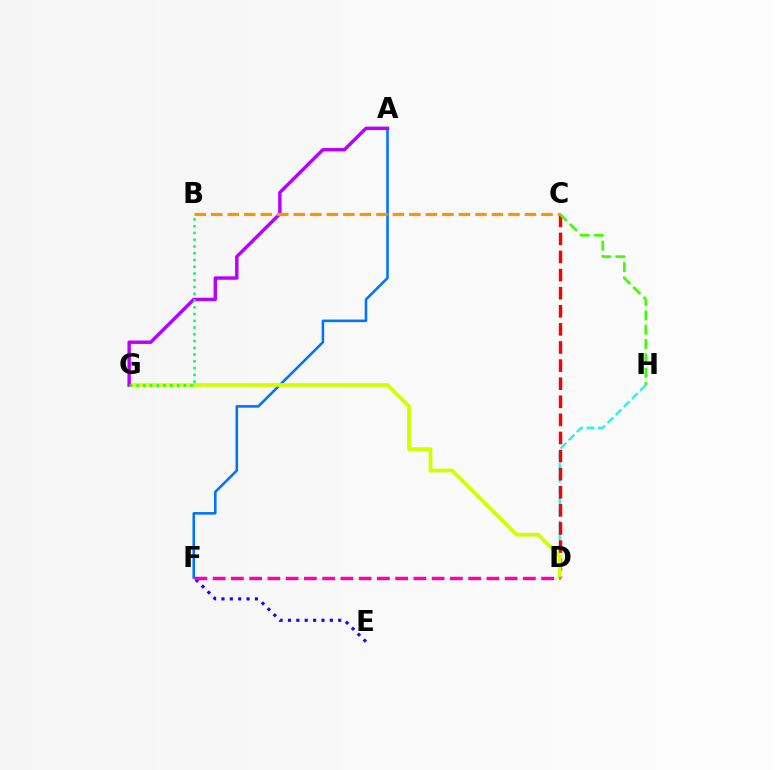{('A', 'F'): [{'color': '#0074ff', 'line_style': 'solid', 'thickness': 1.85}], ('D', 'H'): [{'color': '#00fff6', 'line_style': 'dashed', 'thickness': 1.56}], ('C', 'D'): [{'color': '#ff0000', 'line_style': 'dashed', 'thickness': 2.46}], ('E', 'F'): [{'color': '#2500ff', 'line_style': 'dotted', 'thickness': 2.27}], ('D', 'G'): [{'color': '#d1ff00', 'line_style': 'solid', 'thickness': 2.71}], ('D', 'F'): [{'color': '#ff00ac', 'line_style': 'dashed', 'thickness': 2.48}], ('A', 'G'): [{'color': '#b900ff', 'line_style': 'solid', 'thickness': 2.47}], ('C', 'H'): [{'color': '#3dff00', 'line_style': 'dashed', 'thickness': 1.95}], ('B', 'C'): [{'color': '#ff9400', 'line_style': 'dashed', 'thickness': 2.24}], ('B', 'G'): [{'color': '#00ff5c', 'line_style': 'dotted', 'thickness': 1.84}]}